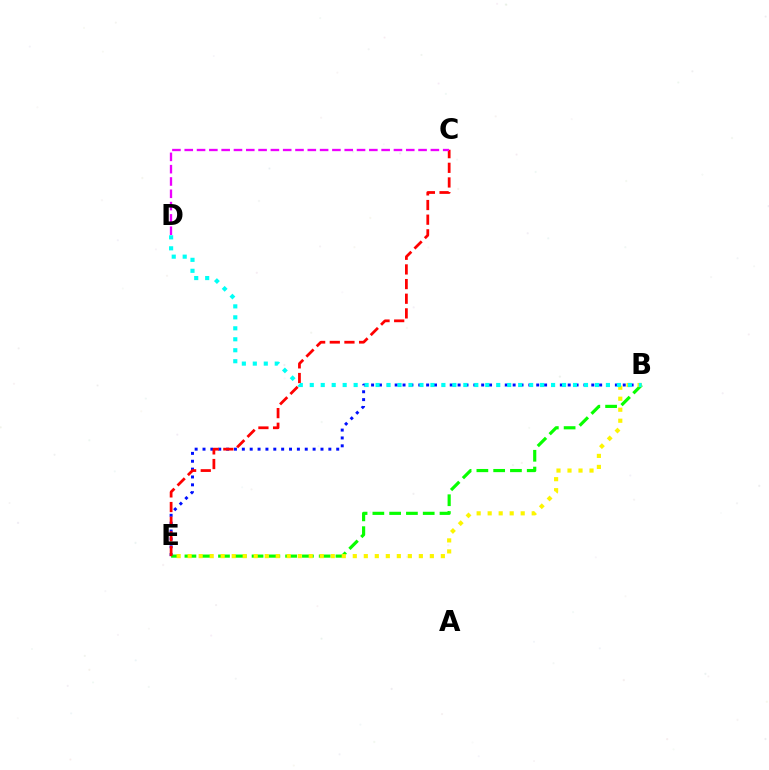{('B', 'E'): [{'color': '#0010ff', 'line_style': 'dotted', 'thickness': 2.14}, {'color': '#08ff00', 'line_style': 'dashed', 'thickness': 2.28}, {'color': '#fcf500', 'line_style': 'dotted', 'thickness': 2.99}], ('C', 'E'): [{'color': '#ff0000', 'line_style': 'dashed', 'thickness': 1.99}], ('C', 'D'): [{'color': '#ee00ff', 'line_style': 'dashed', 'thickness': 1.67}], ('B', 'D'): [{'color': '#00fff6', 'line_style': 'dotted', 'thickness': 2.98}]}